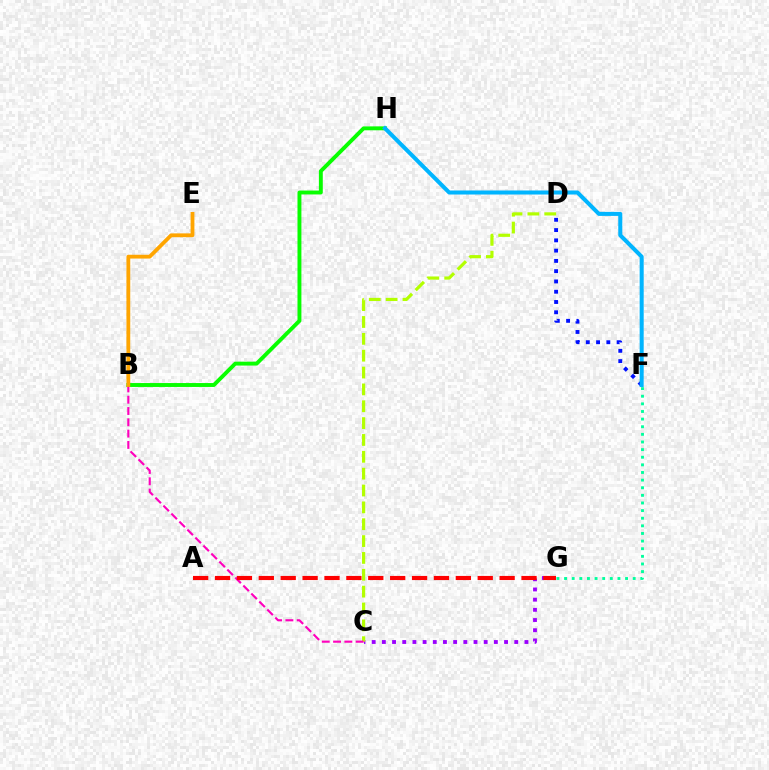{('C', 'G'): [{'color': '#9b00ff', 'line_style': 'dotted', 'thickness': 2.77}], ('D', 'F'): [{'color': '#0010ff', 'line_style': 'dotted', 'thickness': 2.79}], ('B', 'H'): [{'color': '#08ff00', 'line_style': 'solid', 'thickness': 2.81}], ('C', 'D'): [{'color': '#b3ff00', 'line_style': 'dashed', 'thickness': 2.29}], ('F', 'H'): [{'color': '#00b5ff', 'line_style': 'solid', 'thickness': 2.9}], ('F', 'G'): [{'color': '#00ff9d', 'line_style': 'dotted', 'thickness': 2.07}], ('B', 'C'): [{'color': '#ff00bd', 'line_style': 'dashed', 'thickness': 1.54}], ('B', 'E'): [{'color': '#ffa500', 'line_style': 'solid', 'thickness': 2.74}], ('A', 'G'): [{'color': '#ff0000', 'line_style': 'dashed', 'thickness': 2.97}]}